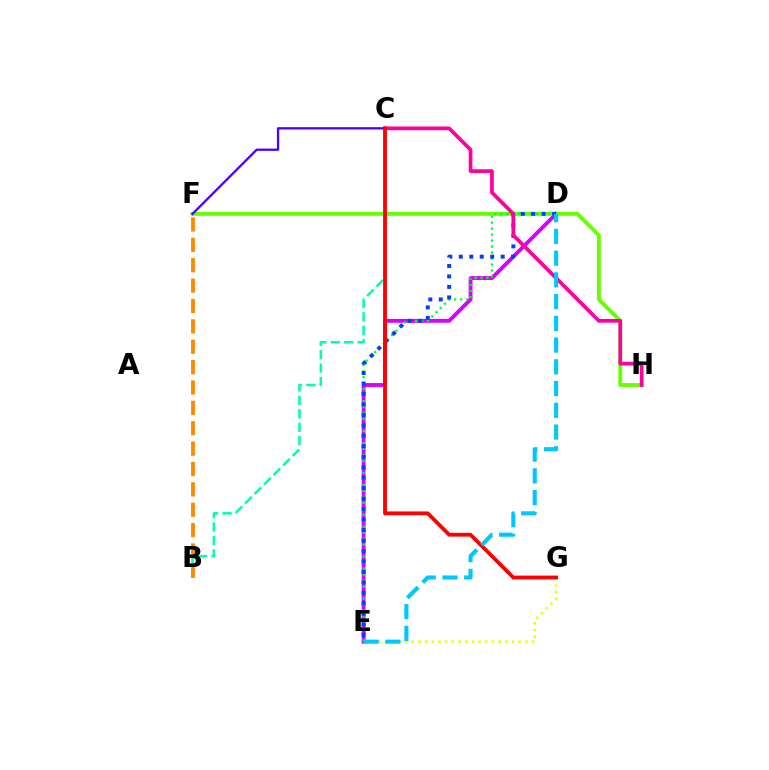{('B', 'C'): [{'color': '#00ffaf', 'line_style': 'dashed', 'thickness': 1.82}], ('D', 'E'): [{'color': '#d600ff', 'line_style': 'solid', 'thickness': 2.79}, {'color': '#00ff27', 'line_style': 'dotted', 'thickness': 1.63}, {'color': '#003fff', 'line_style': 'dotted', 'thickness': 2.84}, {'color': '#00c7ff', 'line_style': 'dashed', 'thickness': 2.95}], ('E', 'G'): [{'color': '#eeff00', 'line_style': 'dotted', 'thickness': 1.82}], ('F', 'H'): [{'color': '#66ff00', 'line_style': 'solid', 'thickness': 2.78}], ('C', 'F'): [{'color': '#4f00ff', 'line_style': 'solid', 'thickness': 1.66}], ('C', 'H'): [{'color': '#ff00a0', 'line_style': 'solid', 'thickness': 2.67}], ('B', 'F'): [{'color': '#ff8800', 'line_style': 'dashed', 'thickness': 2.77}], ('C', 'G'): [{'color': '#ff0000', 'line_style': 'solid', 'thickness': 2.74}]}